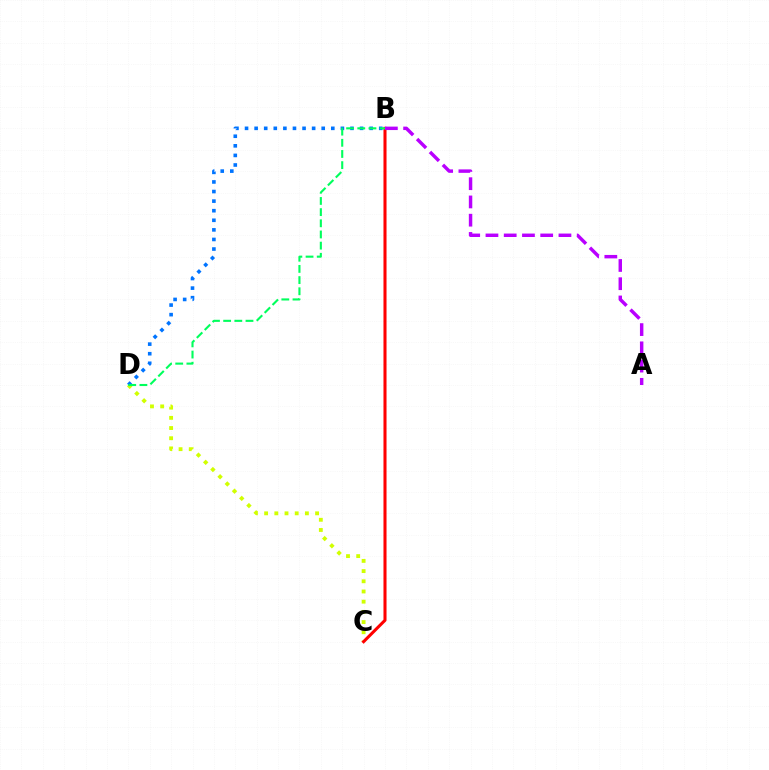{('C', 'D'): [{'color': '#d1ff00', 'line_style': 'dotted', 'thickness': 2.77}], ('B', 'C'): [{'color': '#ff0000', 'line_style': 'solid', 'thickness': 2.2}], ('A', 'B'): [{'color': '#b900ff', 'line_style': 'dashed', 'thickness': 2.48}], ('B', 'D'): [{'color': '#0074ff', 'line_style': 'dotted', 'thickness': 2.6}, {'color': '#00ff5c', 'line_style': 'dashed', 'thickness': 1.52}]}